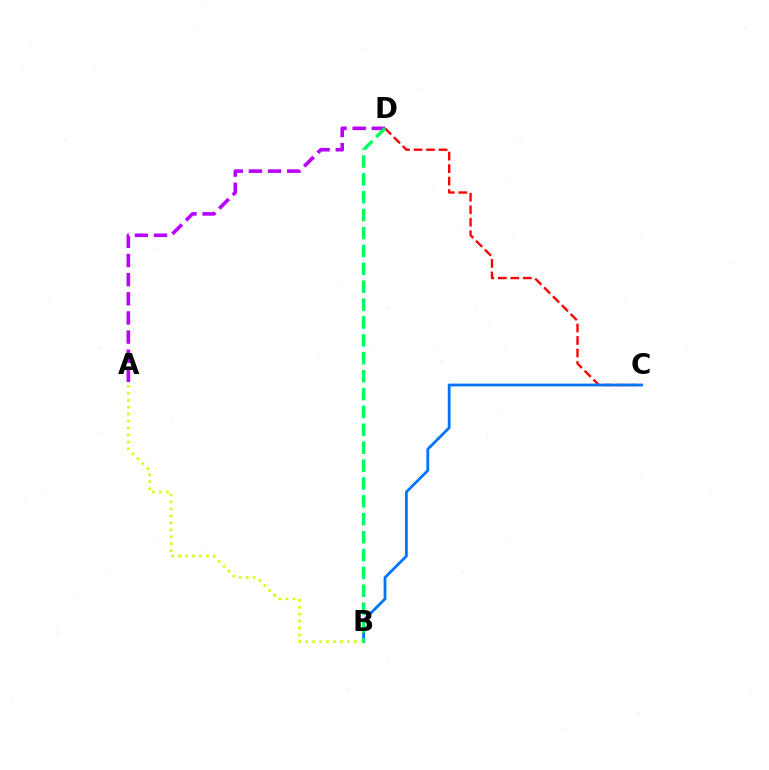{('C', 'D'): [{'color': '#ff0000', 'line_style': 'dashed', 'thickness': 1.7}], ('B', 'C'): [{'color': '#0074ff', 'line_style': 'solid', 'thickness': 2.0}], ('A', 'D'): [{'color': '#b900ff', 'line_style': 'dashed', 'thickness': 2.6}], ('A', 'B'): [{'color': '#d1ff00', 'line_style': 'dotted', 'thickness': 1.89}], ('B', 'D'): [{'color': '#00ff5c', 'line_style': 'dashed', 'thickness': 2.43}]}